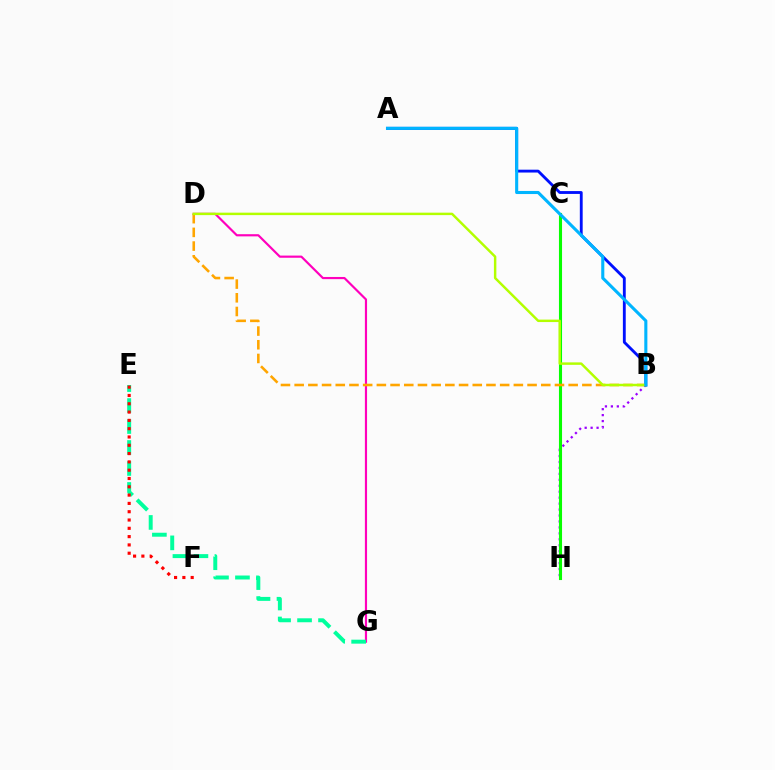{('B', 'H'): [{'color': '#9b00ff', 'line_style': 'dotted', 'thickness': 1.62}], ('D', 'G'): [{'color': '#ff00bd', 'line_style': 'solid', 'thickness': 1.56}], ('A', 'B'): [{'color': '#0010ff', 'line_style': 'solid', 'thickness': 2.05}, {'color': '#00b5ff', 'line_style': 'solid', 'thickness': 2.22}], ('E', 'G'): [{'color': '#00ff9d', 'line_style': 'dashed', 'thickness': 2.85}], ('C', 'H'): [{'color': '#08ff00', 'line_style': 'solid', 'thickness': 2.23}], ('B', 'D'): [{'color': '#ffa500', 'line_style': 'dashed', 'thickness': 1.86}, {'color': '#b3ff00', 'line_style': 'solid', 'thickness': 1.77}], ('E', 'F'): [{'color': '#ff0000', 'line_style': 'dotted', 'thickness': 2.26}]}